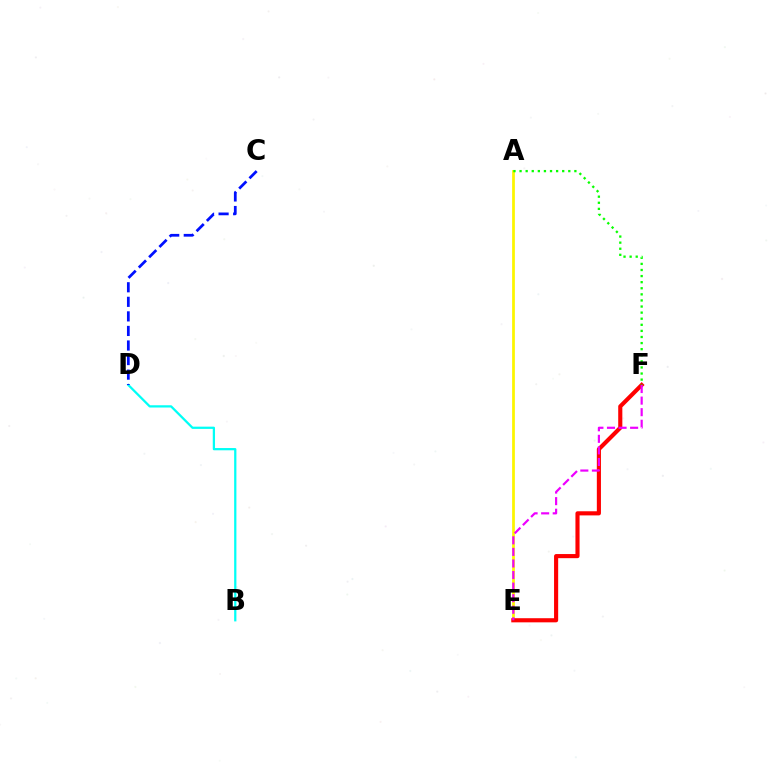{('B', 'D'): [{'color': '#00fff6', 'line_style': 'solid', 'thickness': 1.62}], ('A', 'E'): [{'color': '#fcf500', 'line_style': 'solid', 'thickness': 1.99}], ('E', 'F'): [{'color': '#ff0000', 'line_style': 'solid', 'thickness': 2.97}, {'color': '#ee00ff', 'line_style': 'dashed', 'thickness': 1.57}], ('A', 'F'): [{'color': '#08ff00', 'line_style': 'dotted', 'thickness': 1.65}], ('C', 'D'): [{'color': '#0010ff', 'line_style': 'dashed', 'thickness': 1.98}]}